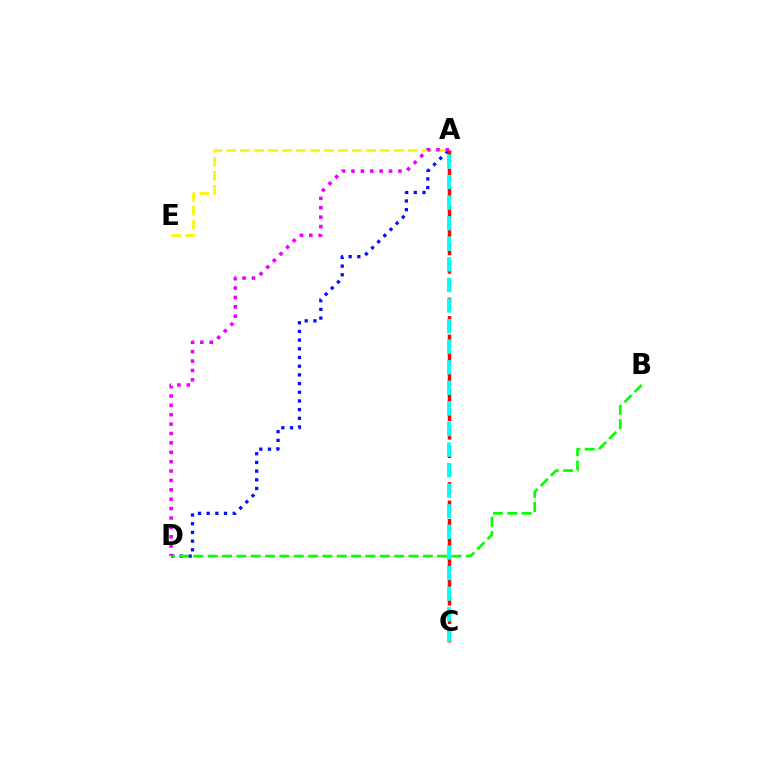{('A', 'D'): [{'color': '#0010ff', 'line_style': 'dotted', 'thickness': 2.36}, {'color': '#ee00ff', 'line_style': 'dotted', 'thickness': 2.55}], ('B', 'D'): [{'color': '#08ff00', 'line_style': 'dashed', 'thickness': 1.95}], ('A', 'E'): [{'color': '#fcf500', 'line_style': 'dashed', 'thickness': 1.9}], ('A', 'C'): [{'color': '#ff0000', 'line_style': 'dashed', 'thickness': 2.51}, {'color': '#00fff6', 'line_style': 'dashed', 'thickness': 2.8}]}